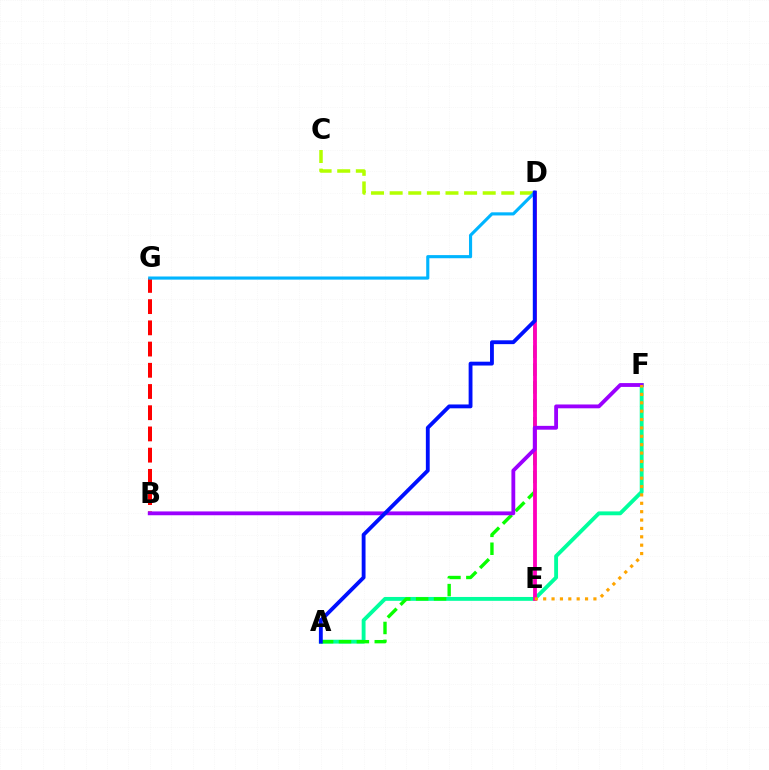{('A', 'F'): [{'color': '#00ff9d', 'line_style': 'solid', 'thickness': 2.78}], ('A', 'D'): [{'color': '#08ff00', 'line_style': 'dashed', 'thickness': 2.43}, {'color': '#0010ff', 'line_style': 'solid', 'thickness': 2.76}], ('B', 'G'): [{'color': '#ff0000', 'line_style': 'dashed', 'thickness': 2.88}], ('C', 'D'): [{'color': '#b3ff00', 'line_style': 'dashed', 'thickness': 2.53}], ('D', 'E'): [{'color': '#ff00bd', 'line_style': 'solid', 'thickness': 2.75}], ('B', 'F'): [{'color': '#9b00ff', 'line_style': 'solid', 'thickness': 2.76}], ('E', 'F'): [{'color': '#ffa500', 'line_style': 'dotted', 'thickness': 2.28}], ('D', 'G'): [{'color': '#00b5ff', 'line_style': 'solid', 'thickness': 2.25}]}